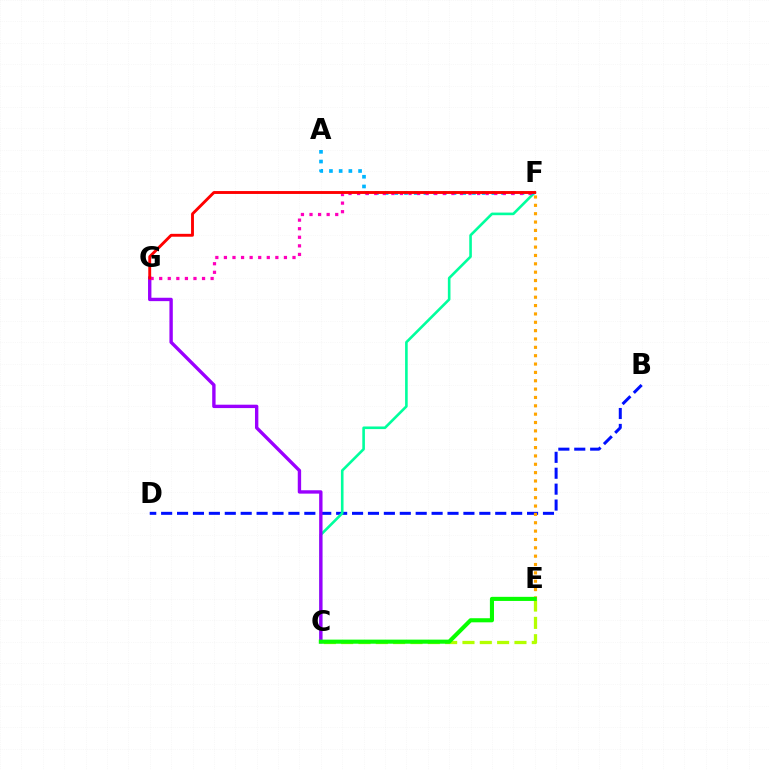{('B', 'D'): [{'color': '#0010ff', 'line_style': 'dashed', 'thickness': 2.16}], ('C', 'F'): [{'color': '#00ff9d', 'line_style': 'solid', 'thickness': 1.88}], ('A', 'F'): [{'color': '#00b5ff', 'line_style': 'dotted', 'thickness': 2.64}], ('C', 'G'): [{'color': '#9b00ff', 'line_style': 'solid', 'thickness': 2.43}], ('F', 'G'): [{'color': '#ff00bd', 'line_style': 'dotted', 'thickness': 2.33}, {'color': '#ff0000', 'line_style': 'solid', 'thickness': 2.07}], ('C', 'E'): [{'color': '#b3ff00', 'line_style': 'dashed', 'thickness': 2.35}, {'color': '#08ff00', 'line_style': 'solid', 'thickness': 2.95}], ('E', 'F'): [{'color': '#ffa500', 'line_style': 'dotted', 'thickness': 2.27}]}